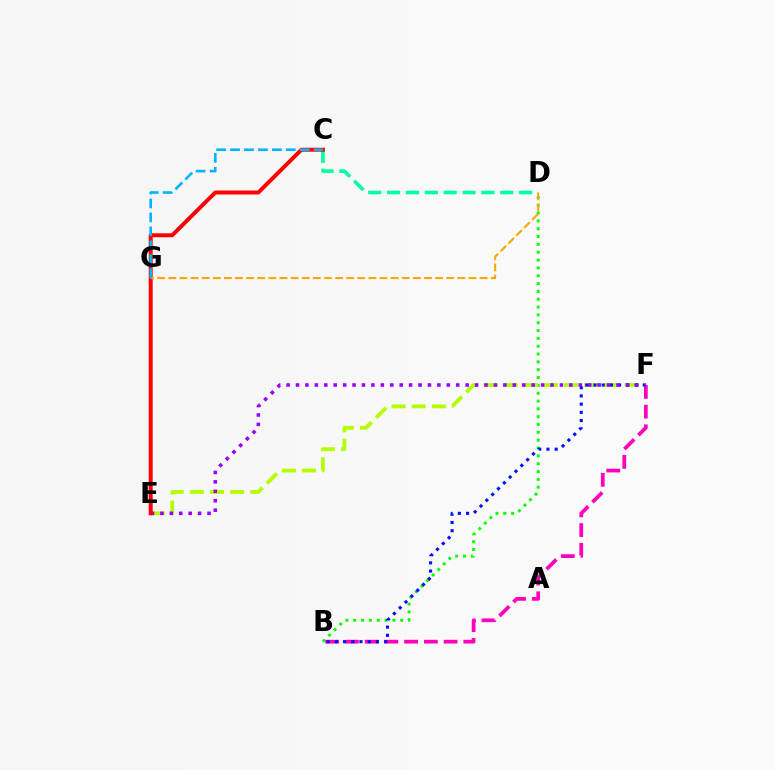{('B', 'D'): [{'color': '#08ff00', 'line_style': 'dotted', 'thickness': 2.13}], ('E', 'F'): [{'color': '#b3ff00', 'line_style': 'dashed', 'thickness': 2.74}, {'color': '#9b00ff', 'line_style': 'dotted', 'thickness': 2.56}], ('B', 'F'): [{'color': '#ff00bd', 'line_style': 'dashed', 'thickness': 2.68}, {'color': '#0010ff', 'line_style': 'dotted', 'thickness': 2.23}], ('C', 'D'): [{'color': '#00ff9d', 'line_style': 'dashed', 'thickness': 2.56}], ('C', 'E'): [{'color': '#ff0000', 'line_style': 'solid', 'thickness': 2.85}], ('D', 'G'): [{'color': '#ffa500', 'line_style': 'dashed', 'thickness': 1.51}], ('C', 'G'): [{'color': '#00b5ff', 'line_style': 'dashed', 'thickness': 1.89}]}